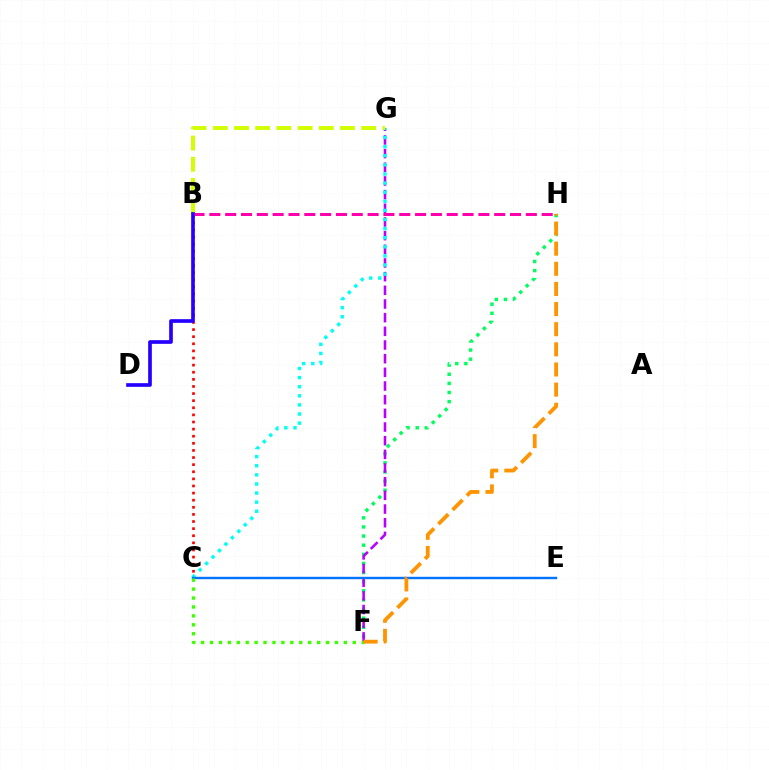{('F', 'H'): [{'color': '#00ff5c', 'line_style': 'dotted', 'thickness': 2.48}, {'color': '#ff9400', 'line_style': 'dashed', 'thickness': 2.73}], ('B', 'H'): [{'color': '#ff00ac', 'line_style': 'dashed', 'thickness': 2.15}], ('F', 'G'): [{'color': '#b900ff', 'line_style': 'dashed', 'thickness': 1.86}], ('B', 'C'): [{'color': '#ff0000', 'line_style': 'dotted', 'thickness': 1.93}], ('C', 'G'): [{'color': '#00fff6', 'line_style': 'dotted', 'thickness': 2.47}], ('C', 'E'): [{'color': '#0074ff', 'line_style': 'solid', 'thickness': 1.74}], ('C', 'F'): [{'color': '#3dff00', 'line_style': 'dotted', 'thickness': 2.42}], ('B', 'G'): [{'color': '#d1ff00', 'line_style': 'dashed', 'thickness': 2.88}], ('B', 'D'): [{'color': '#2500ff', 'line_style': 'solid', 'thickness': 2.65}]}